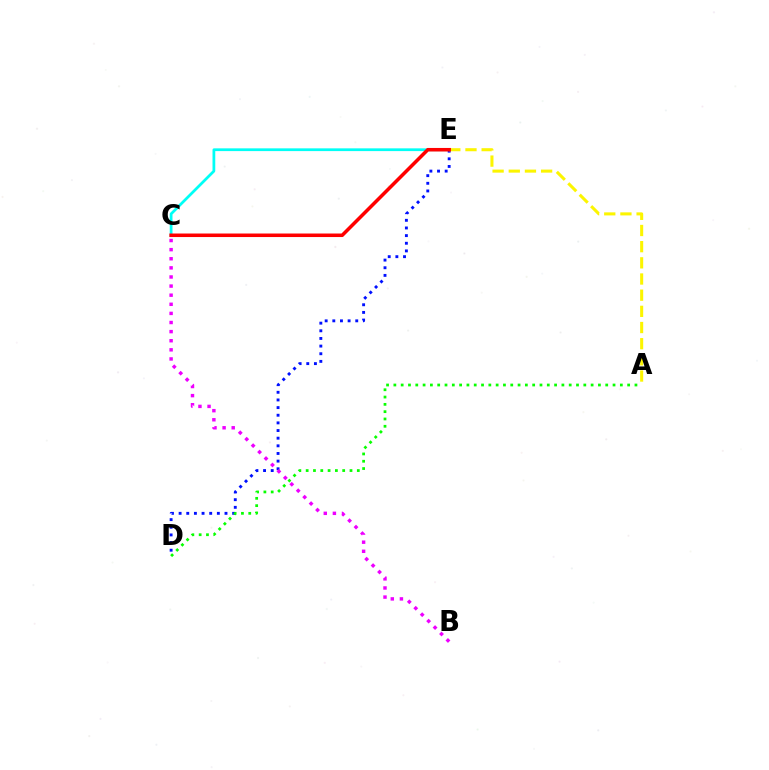{('C', 'E'): [{'color': '#00fff6', 'line_style': 'solid', 'thickness': 1.98}, {'color': '#ff0000', 'line_style': 'solid', 'thickness': 2.55}], ('D', 'E'): [{'color': '#0010ff', 'line_style': 'dotted', 'thickness': 2.08}], ('A', 'E'): [{'color': '#fcf500', 'line_style': 'dashed', 'thickness': 2.2}], ('A', 'D'): [{'color': '#08ff00', 'line_style': 'dotted', 'thickness': 1.98}], ('B', 'C'): [{'color': '#ee00ff', 'line_style': 'dotted', 'thickness': 2.47}]}